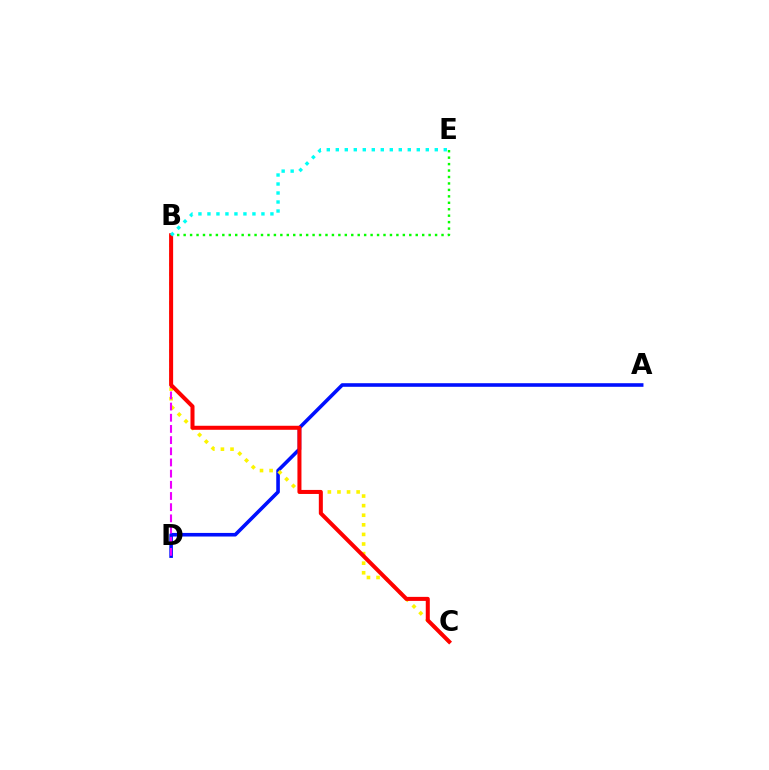{('A', 'D'): [{'color': '#0010ff', 'line_style': 'solid', 'thickness': 2.59}], ('B', 'C'): [{'color': '#fcf500', 'line_style': 'dotted', 'thickness': 2.61}, {'color': '#ff0000', 'line_style': 'solid', 'thickness': 2.9}], ('B', 'D'): [{'color': '#ee00ff', 'line_style': 'dashed', 'thickness': 1.52}], ('B', 'E'): [{'color': '#08ff00', 'line_style': 'dotted', 'thickness': 1.75}, {'color': '#00fff6', 'line_style': 'dotted', 'thickness': 2.45}]}